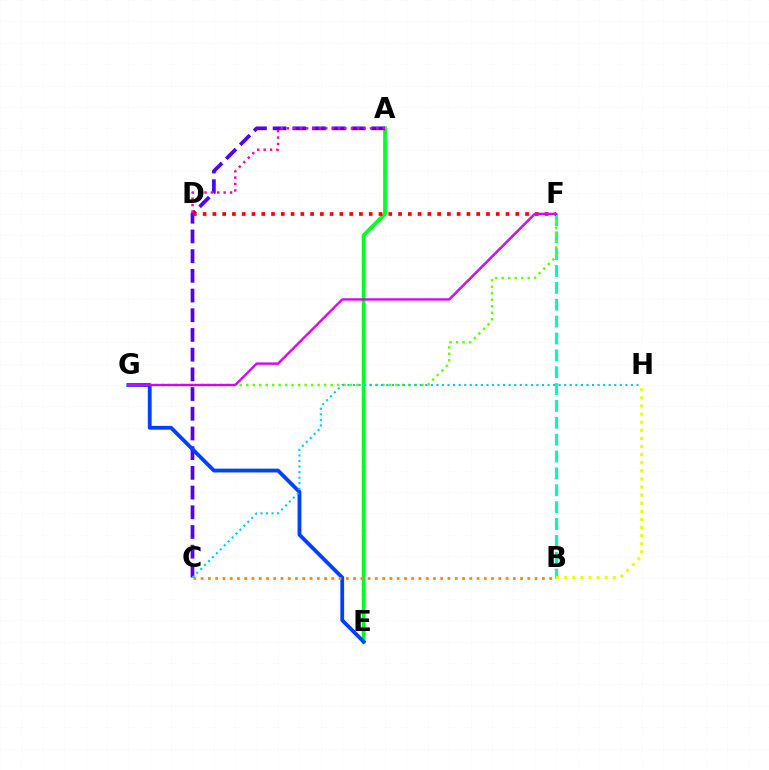{('B', 'F'): [{'color': '#00ffaf', 'line_style': 'dashed', 'thickness': 2.29}], ('A', 'E'): [{'color': '#00ff27', 'line_style': 'solid', 'thickness': 2.69}], ('A', 'C'): [{'color': '#4f00ff', 'line_style': 'dashed', 'thickness': 2.68}], ('F', 'G'): [{'color': '#66ff00', 'line_style': 'dotted', 'thickness': 1.76}, {'color': '#d600ff', 'line_style': 'solid', 'thickness': 1.71}], ('E', 'G'): [{'color': '#003fff', 'line_style': 'solid', 'thickness': 2.73}], ('D', 'F'): [{'color': '#ff0000', 'line_style': 'dotted', 'thickness': 2.65}], ('B', 'H'): [{'color': '#eeff00', 'line_style': 'dotted', 'thickness': 2.2}], ('C', 'H'): [{'color': '#00c7ff', 'line_style': 'dotted', 'thickness': 1.51}], ('B', 'C'): [{'color': '#ff8800', 'line_style': 'dotted', 'thickness': 1.97}], ('A', 'D'): [{'color': '#ff00a0', 'line_style': 'dotted', 'thickness': 1.74}]}